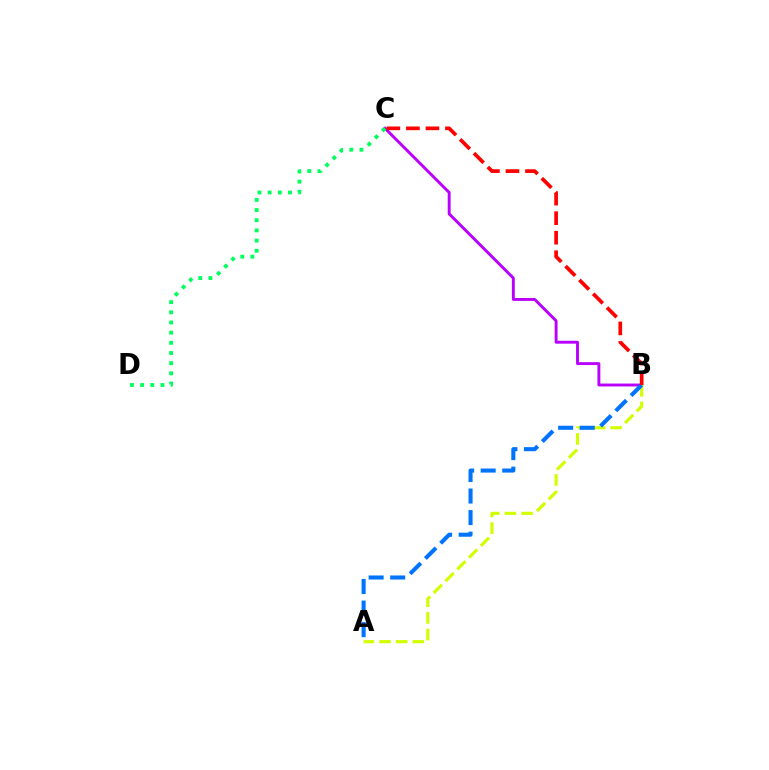{('B', 'C'): [{'color': '#b900ff', 'line_style': 'solid', 'thickness': 2.09}, {'color': '#ff0000', 'line_style': 'dashed', 'thickness': 2.66}], ('A', 'B'): [{'color': '#d1ff00', 'line_style': 'dashed', 'thickness': 2.26}, {'color': '#0074ff', 'line_style': 'dashed', 'thickness': 2.93}], ('C', 'D'): [{'color': '#00ff5c', 'line_style': 'dotted', 'thickness': 2.76}]}